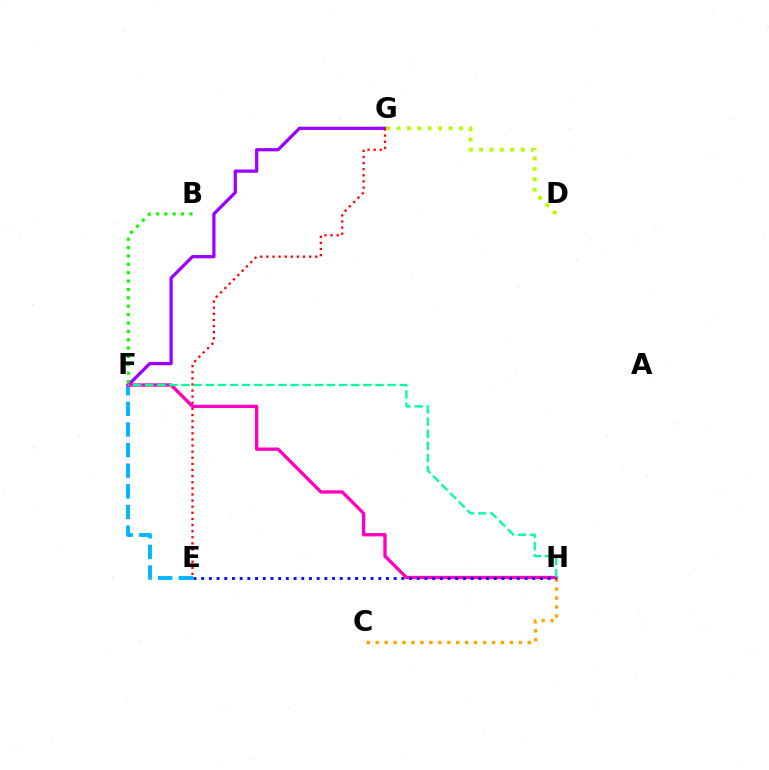{('E', 'F'): [{'color': '#00b5ff', 'line_style': 'dashed', 'thickness': 2.8}], ('F', 'G'): [{'color': '#9b00ff', 'line_style': 'solid', 'thickness': 2.33}], ('F', 'H'): [{'color': '#ff00bd', 'line_style': 'solid', 'thickness': 2.4}, {'color': '#00ff9d', 'line_style': 'dashed', 'thickness': 1.65}], ('C', 'H'): [{'color': '#ffa500', 'line_style': 'dotted', 'thickness': 2.43}], ('E', 'G'): [{'color': '#ff0000', 'line_style': 'dotted', 'thickness': 1.66}], ('D', 'G'): [{'color': '#b3ff00', 'line_style': 'dotted', 'thickness': 2.82}], ('B', 'F'): [{'color': '#08ff00', 'line_style': 'dotted', 'thickness': 2.28}], ('E', 'H'): [{'color': '#0010ff', 'line_style': 'dotted', 'thickness': 2.09}]}